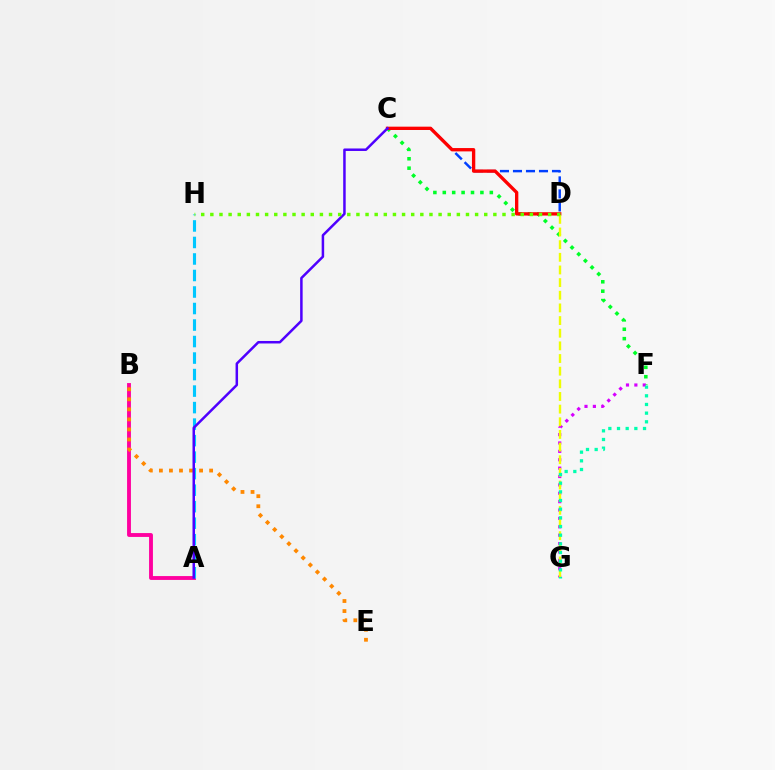{('C', 'F'): [{'color': '#00ff27', 'line_style': 'dotted', 'thickness': 2.56}], ('A', 'B'): [{'color': '#ff00a0', 'line_style': 'solid', 'thickness': 2.79}], ('F', 'G'): [{'color': '#d600ff', 'line_style': 'dotted', 'thickness': 2.28}, {'color': '#00ffaf', 'line_style': 'dotted', 'thickness': 2.36}], ('C', 'D'): [{'color': '#003fff', 'line_style': 'dashed', 'thickness': 1.77}, {'color': '#ff0000', 'line_style': 'solid', 'thickness': 2.4}], ('A', 'H'): [{'color': '#00c7ff', 'line_style': 'dashed', 'thickness': 2.24}], ('B', 'E'): [{'color': '#ff8800', 'line_style': 'dotted', 'thickness': 2.73}], ('D', 'G'): [{'color': '#eeff00', 'line_style': 'dashed', 'thickness': 1.72}], ('A', 'C'): [{'color': '#4f00ff', 'line_style': 'solid', 'thickness': 1.8}], ('D', 'H'): [{'color': '#66ff00', 'line_style': 'dotted', 'thickness': 2.48}]}